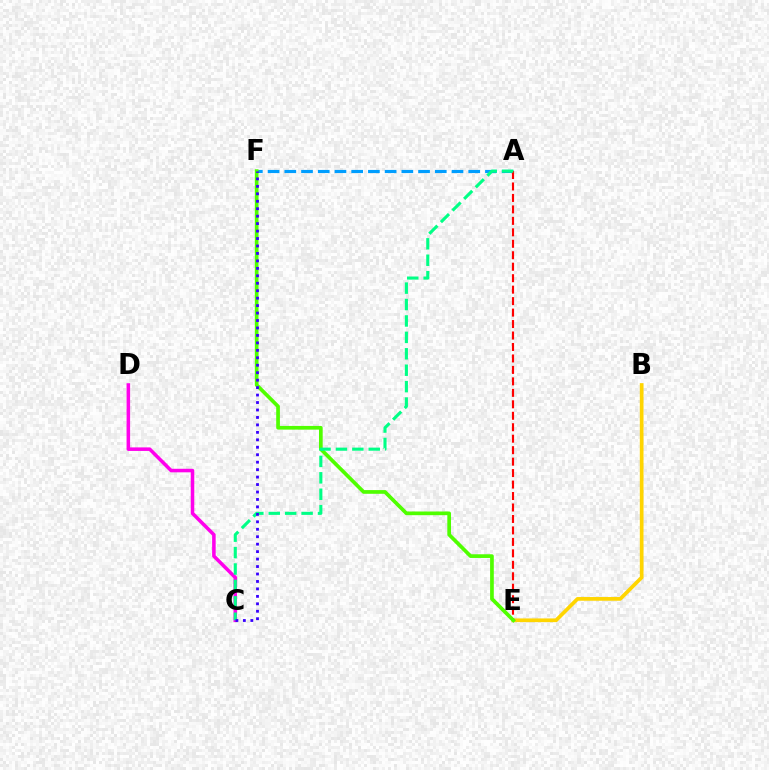{('B', 'E'): [{'color': '#ffd500', 'line_style': 'solid', 'thickness': 2.67}], ('A', 'F'): [{'color': '#009eff', 'line_style': 'dashed', 'thickness': 2.27}], ('A', 'E'): [{'color': '#ff0000', 'line_style': 'dashed', 'thickness': 1.56}], ('E', 'F'): [{'color': '#4fff00', 'line_style': 'solid', 'thickness': 2.66}], ('C', 'D'): [{'color': '#ff00ed', 'line_style': 'solid', 'thickness': 2.55}], ('A', 'C'): [{'color': '#00ff86', 'line_style': 'dashed', 'thickness': 2.23}], ('C', 'F'): [{'color': '#3700ff', 'line_style': 'dotted', 'thickness': 2.03}]}